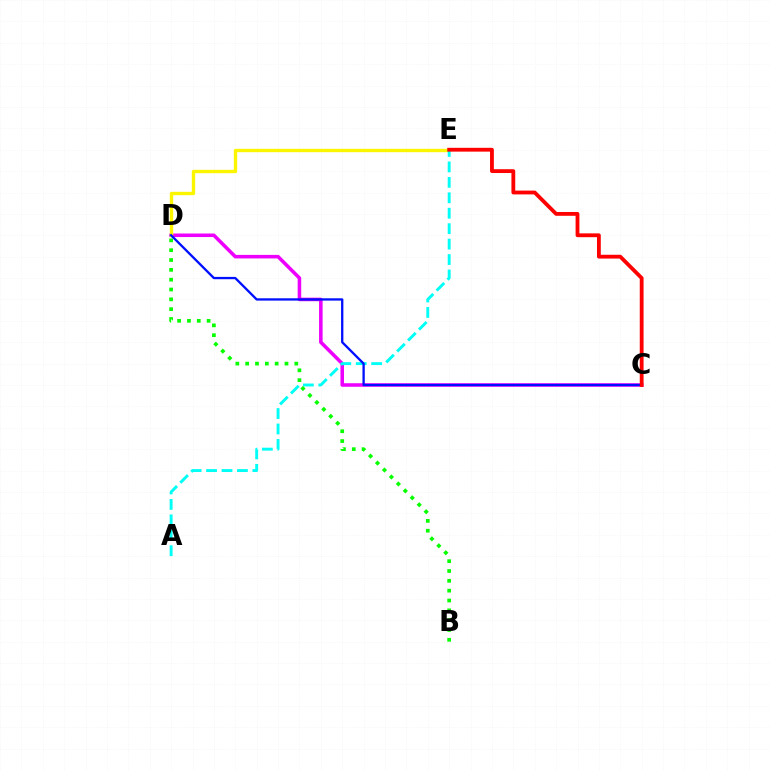{('C', 'D'): [{'color': '#ee00ff', 'line_style': 'solid', 'thickness': 2.55}, {'color': '#0010ff', 'line_style': 'solid', 'thickness': 1.67}], ('D', 'E'): [{'color': '#fcf500', 'line_style': 'solid', 'thickness': 2.43}], ('A', 'E'): [{'color': '#00fff6', 'line_style': 'dashed', 'thickness': 2.1}], ('B', 'D'): [{'color': '#08ff00', 'line_style': 'dotted', 'thickness': 2.67}], ('C', 'E'): [{'color': '#ff0000', 'line_style': 'solid', 'thickness': 2.74}]}